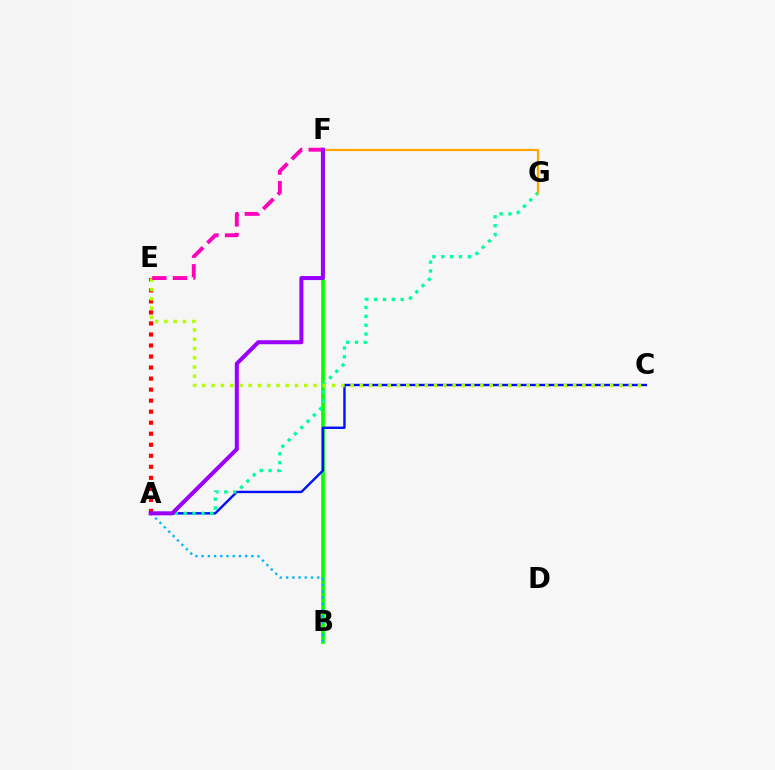{('A', 'E'): [{'color': '#ff0000', 'line_style': 'dotted', 'thickness': 3.0}], ('B', 'F'): [{'color': '#08ff00', 'line_style': 'solid', 'thickness': 2.65}], ('A', 'C'): [{'color': '#0010ff', 'line_style': 'solid', 'thickness': 1.72}], ('A', 'G'): [{'color': '#00ff9d', 'line_style': 'dotted', 'thickness': 2.4}], ('A', 'B'): [{'color': '#00b5ff', 'line_style': 'dotted', 'thickness': 1.69}], ('C', 'E'): [{'color': '#b3ff00', 'line_style': 'dotted', 'thickness': 2.52}], ('E', 'F'): [{'color': '#ff00bd', 'line_style': 'dashed', 'thickness': 2.8}], ('F', 'G'): [{'color': '#ffa500', 'line_style': 'solid', 'thickness': 1.59}], ('A', 'F'): [{'color': '#9b00ff', 'line_style': 'solid', 'thickness': 2.9}]}